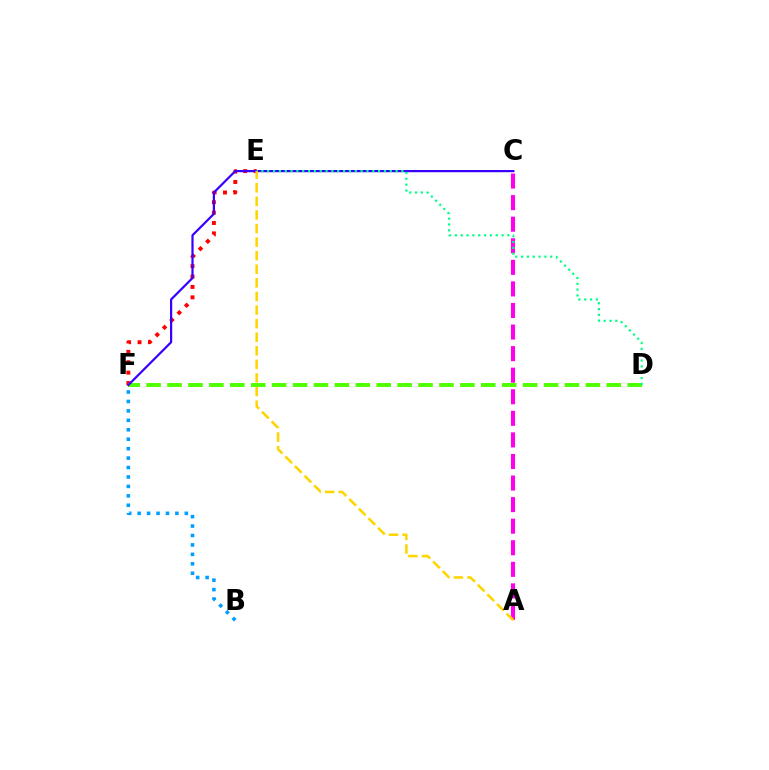{('A', 'C'): [{'color': '#ff00ed', 'line_style': 'dashed', 'thickness': 2.93}], ('E', 'F'): [{'color': '#ff0000', 'line_style': 'dotted', 'thickness': 2.83}], ('D', 'F'): [{'color': '#4fff00', 'line_style': 'dashed', 'thickness': 2.84}], ('C', 'F'): [{'color': '#3700ff', 'line_style': 'solid', 'thickness': 1.59}], ('D', 'E'): [{'color': '#00ff86', 'line_style': 'dotted', 'thickness': 1.59}], ('B', 'F'): [{'color': '#009eff', 'line_style': 'dotted', 'thickness': 2.56}], ('A', 'E'): [{'color': '#ffd500', 'line_style': 'dashed', 'thickness': 1.85}]}